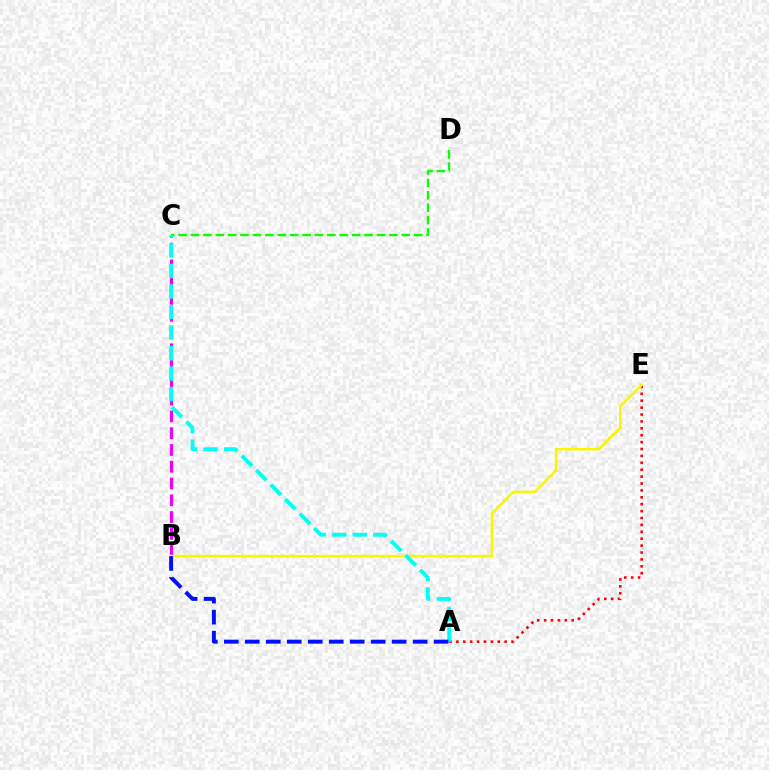{('B', 'C'): [{'color': '#ee00ff', 'line_style': 'dashed', 'thickness': 2.28}], ('A', 'E'): [{'color': '#ff0000', 'line_style': 'dotted', 'thickness': 1.87}], ('B', 'E'): [{'color': '#fcf500', 'line_style': 'solid', 'thickness': 1.84}], ('C', 'D'): [{'color': '#08ff00', 'line_style': 'dashed', 'thickness': 1.68}], ('A', 'C'): [{'color': '#00fff6', 'line_style': 'dashed', 'thickness': 2.79}], ('A', 'B'): [{'color': '#0010ff', 'line_style': 'dashed', 'thickness': 2.85}]}